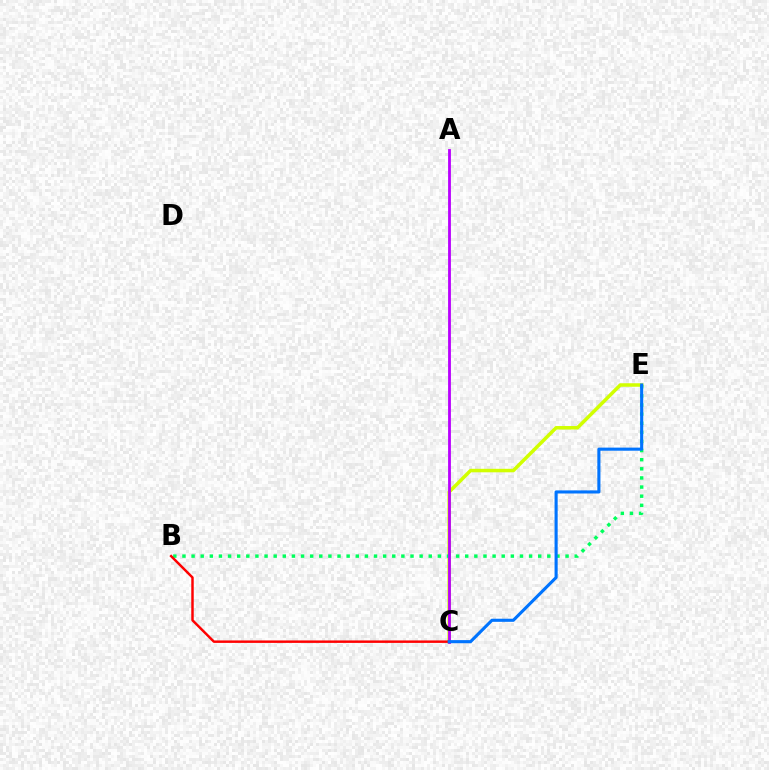{('C', 'E'): [{'color': '#d1ff00', 'line_style': 'solid', 'thickness': 2.52}, {'color': '#0074ff', 'line_style': 'solid', 'thickness': 2.23}], ('B', 'E'): [{'color': '#00ff5c', 'line_style': 'dotted', 'thickness': 2.48}], ('A', 'C'): [{'color': '#b900ff', 'line_style': 'solid', 'thickness': 2.03}], ('B', 'C'): [{'color': '#ff0000', 'line_style': 'solid', 'thickness': 1.77}]}